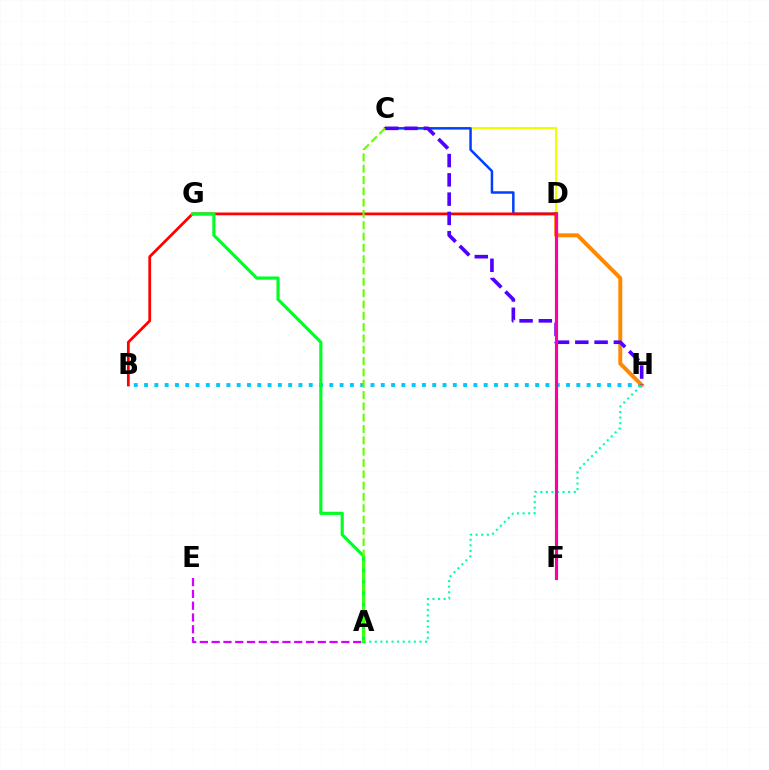{('C', 'D'): [{'color': '#eeff00', 'line_style': 'solid', 'thickness': 1.52}, {'color': '#003fff', 'line_style': 'solid', 'thickness': 1.79}], ('B', 'H'): [{'color': '#00c7ff', 'line_style': 'dotted', 'thickness': 2.8}], ('D', 'H'): [{'color': '#ff8800', 'line_style': 'solid', 'thickness': 2.84}], ('B', 'D'): [{'color': '#ff0000', 'line_style': 'solid', 'thickness': 1.99}], ('A', 'H'): [{'color': '#00ffaf', 'line_style': 'dotted', 'thickness': 1.52}], ('C', 'H'): [{'color': '#4f00ff', 'line_style': 'dashed', 'thickness': 2.62}], ('D', 'F'): [{'color': '#ff00a0', 'line_style': 'solid', 'thickness': 2.27}], ('A', 'E'): [{'color': '#d600ff', 'line_style': 'dashed', 'thickness': 1.6}], ('A', 'G'): [{'color': '#00ff27', 'line_style': 'solid', 'thickness': 2.28}], ('A', 'C'): [{'color': '#66ff00', 'line_style': 'dashed', 'thickness': 1.54}]}